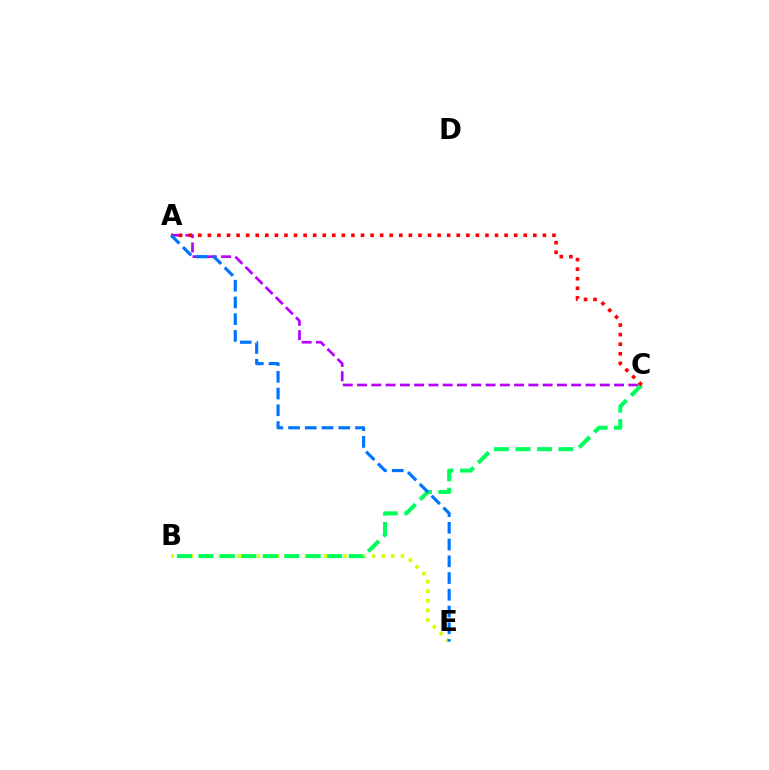{('B', 'E'): [{'color': '#d1ff00', 'line_style': 'dotted', 'thickness': 2.61}], ('A', 'C'): [{'color': '#b900ff', 'line_style': 'dashed', 'thickness': 1.94}, {'color': '#ff0000', 'line_style': 'dotted', 'thickness': 2.6}], ('B', 'C'): [{'color': '#00ff5c', 'line_style': 'dashed', 'thickness': 2.92}], ('A', 'E'): [{'color': '#0074ff', 'line_style': 'dashed', 'thickness': 2.27}]}